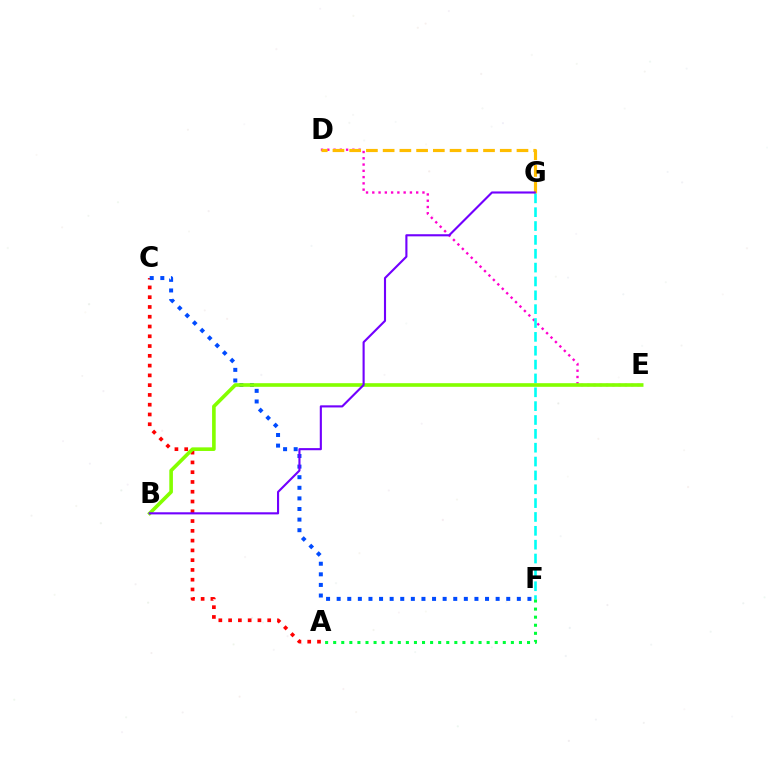{('D', 'E'): [{'color': '#ff00cf', 'line_style': 'dotted', 'thickness': 1.7}], ('D', 'G'): [{'color': '#ffbd00', 'line_style': 'dashed', 'thickness': 2.27}], ('A', 'C'): [{'color': '#ff0000', 'line_style': 'dotted', 'thickness': 2.66}], ('C', 'F'): [{'color': '#004bff', 'line_style': 'dotted', 'thickness': 2.88}], ('F', 'G'): [{'color': '#00fff6', 'line_style': 'dashed', 'thickness': 1.88}], ('A', 'F'): [{'color': '#00ff39', 'line_style': 'dotted', 'thickness': 2.19}], ('B', 'E'): [{'color': '#84ff00', 'line_style': 'solid', 'thickness': 2.61}], ('B', 'G'): [{'color': '#7200ff', 'line_style': 'solid', 'thickness': 1.53}]}